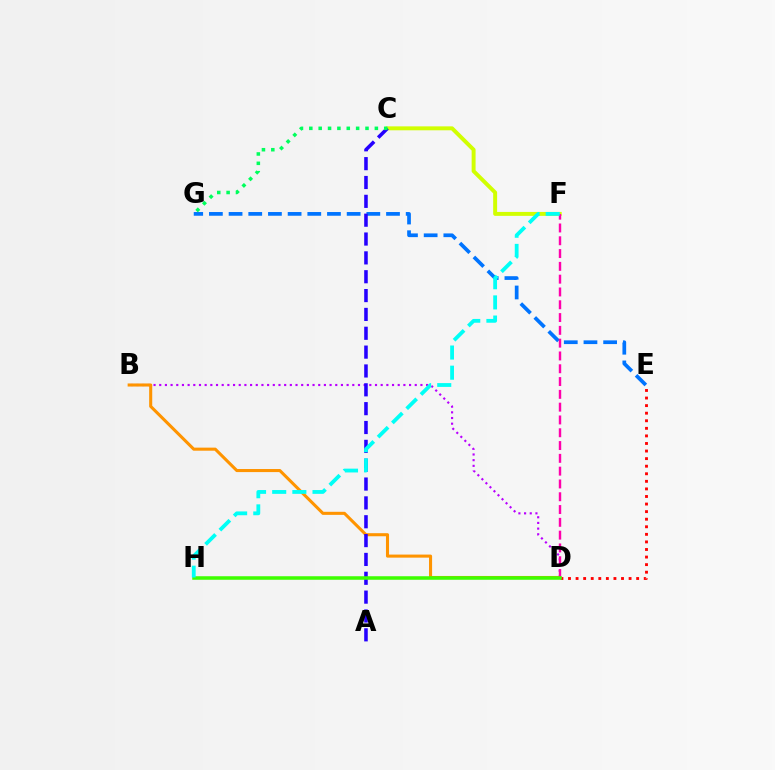{('C', 'F'): [{'color': '#d1ff00', 'line_style': 'solid', 'thickness': 2.83}], ('D', 'E'): [{'color': '#ff0000', 'line_style': 'dotted', 'thickness': 2.06}], ('E', 'G'): [{'color': '#0074ff', 'line_style': 'dashed', 'thickness': 2.67}], ('B', 'D'): [{'color': '#b900ff', 'line_style': 'dotted', 'thickness': 1.54}, {'color': '#ff9400', 'line_style': 'solid', 'thickness': 2.21}], ('A', 'C'): [{'color': '#2500ff', 'line_style': 'dashed', 'thickness': 2.56}], ('D', 'F'): [{'color': '#ff00ac', 'line_style': 'dashed', 'thickness': 1.74}], ('D', 'H'): [{'color': '#3dff00', 'line_style': 'solid', 'thickness': 2.54}], ('F', 'H'): [{'color': '#00fff6', 'line_style': 'dashed', 'thickness': 2.74}], ('C', 'G'): [{'color': '#00ff5c', 'line_style': 'dotted', 'thickness': 2.54}]}